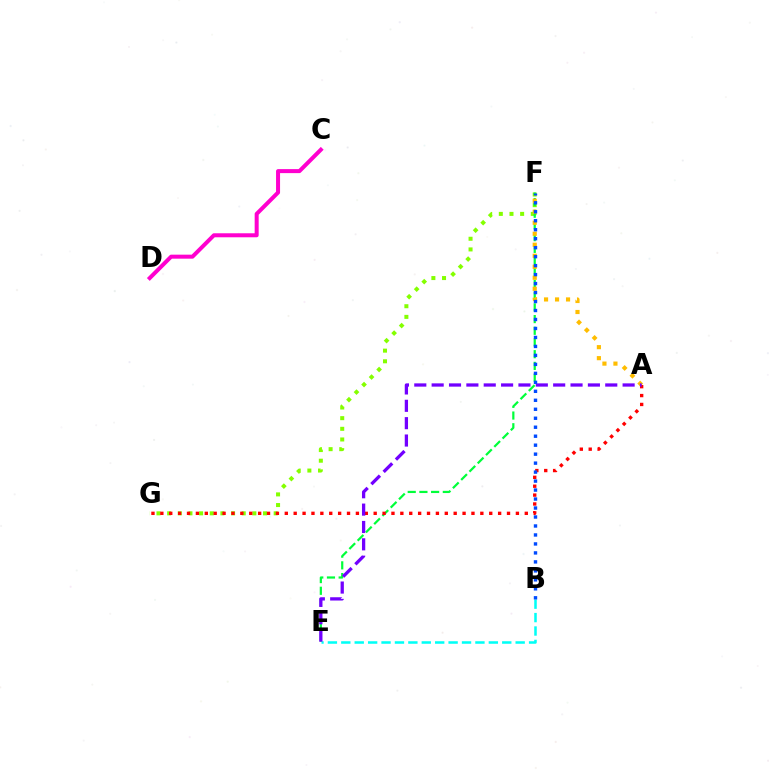{('F', 'G'): [{'color': '#84ff00', 'line_style': 'dotted', 'thickness': 2.9}], ('C', 'D'): [{'color': '#ff00cf', 'line_style': 'solid', 'thickness': 2.89}], ('E', 'F'): [{'color': '#00ff39', 'line_style': 'dashed', 'thickness': 1.59}], ('A', 'F'): [{'color': '#ffbd00', 'line_style': 'dotted', 'thickness': 2.99}], ('A', 'G'): [{'color': '#ff0000', 'line_style': 'dotted', 'thickness': 2.42}], ('B', 'E'): [{'color': '#00fff6', 'line_style': 'dashed', 'thickness': 1.82}], ('A', 'E'): [{'color': '#7200ff', 'line_style': 'dashed', 'thickness': 2.36}], ('B', 'F'): [{'color': '#004bff', 'line_style': 'dotted', 'thickness': 2.44}]}